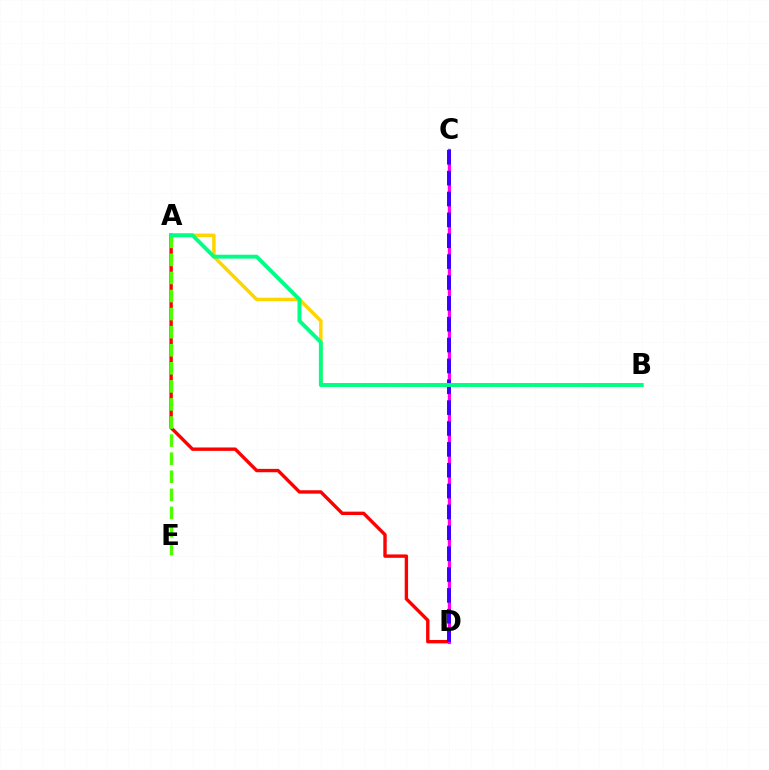{('C', 'D'): [{'color': '#009eff', 'line_style': 'solid', 'thickness': 1.74}, {'color': '#ff00ed', 'line_style': 'solid', 'thickness': 2.18}, {'color': '#3700ff', 'line_style': 'dashed', 'thickness': 2.83}], ('A', 'B'): [{'color': '#ffd500', 'line_style': 'solid', 'thickness': 2.51}, {'color': '#00ff86', 'line_style': 'solid', 'thickness': 2.81}], ('A', 'D'): [{'color': '#ff0000', 'line_style': 'solid', 'thickness': 2.43}], ('A', 'E'): [{'color': '#4fff00', 'line_style': 'dashed', 'thickness': 2.46}]}